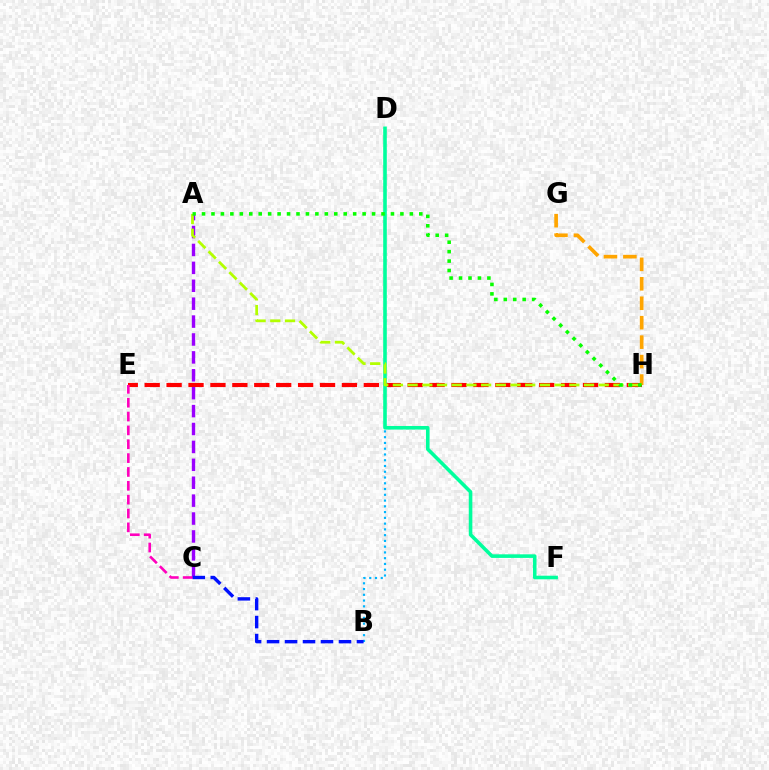{('E', 'H'): [{'color': '#ff0000', 'line_style': 'dashed', 'thickness': 2.98}], ('B', 'D'): [{'color': '#00b5ff', 'line_style': 'dotted', 'thickness': 1.57}], ('A', 'C'): [{'color': '#9b00ff', 'line_style': 'dashed', 'thickness': 2.43}], ('B', 'C'): [{'color': '#0010ff', 'line_style': 'dashed', 'thickness': 2.44}], ('C', 'E'): [{'color': '#ff00bd', 'line_style': 'dashed', 'thickness': 1.88}], ('D', 'F'): [{'color': '#00ff9d', 'line_style': 'solid', 'thickness': 2.58}], ('G', 'H'): [{'color': '#ffa500', 'line_style': 'dashed', 'thickness': 2.64}], ('A', 'H'): [{'color': '#b3ff00', 'line_style': 'dashed', 'thickness': 2.0}, {'color': '#08ff00', 'line_style': 'dotted', 'thickness': 2.57}]}